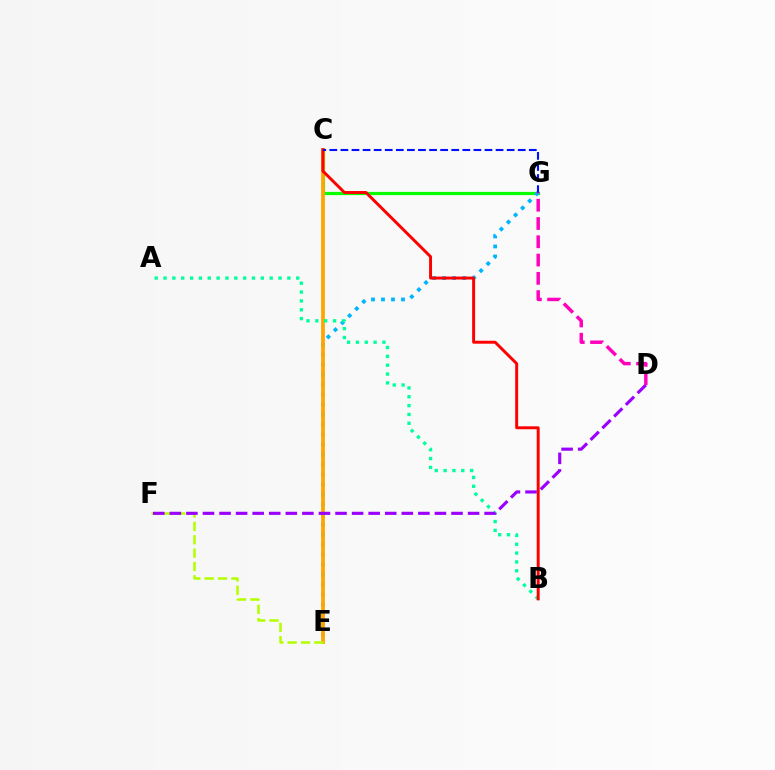{('C', 'G'): [{'color': '#08ff00', 'line_style': 'solid', 'thickness': 2.31}, {'color': '#0010ff', 'line_style': 'dashed', 'thickness': 1.51}], ('E', 'G'): [{'color': '#00b5ff', 'line_style': 'dotted', 'thickness': 2.72}], ('C', 'E'): [{'color': '#ffa500', 'line_style': 'solid', 'thickness': 2.69}], ('A', 'B'): [{'color': '#00ff9d', 'line_style': 'dotted', 'thickness': 2.4}], ('B', 'C'): [{'color': '#ff0000', 'line_style': 'solid', 'thickness': 2.12}], ('E', 'F'): [{'color': '#b3ff00', 'line_style': 'dashed', 'thickness': 1.81}], ('D', 'F'): [{'color': '#9b00ff', 'line_style': 'dashed', 'thickness': 2.25}], ('D', 'G'): [{'color': '#ff00bd', 'line_style': 'dashed', 'thickness': 2.48}]}